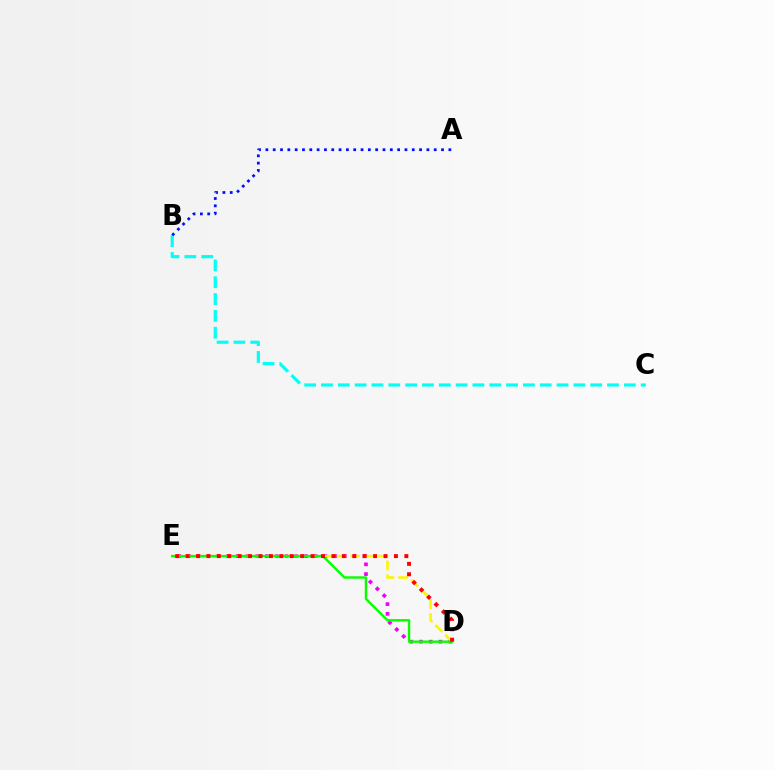{('B', 'C'): [{'color': '#00fff6', 'line_style': 'dashed', 'thickness': 2.29}], ('D', 'E'): [{'color': '#ee00ff', 'line_style': 'dotted', 'thickness': 2.65}, {'color': '#fcf500', 'line_style': 'dashed', 'thickness': 1.88}, {'color': '#08ff00', 'line_style': 'solid', 'thickness': 1.73}, {'color': '#ff0000', 'line_style': 'dotted', 'thickness': 2.83}], ('A', 'B'): [{'color': '#0010ff', 'line_style': 'dotted', 'thickness': 1.99}]}